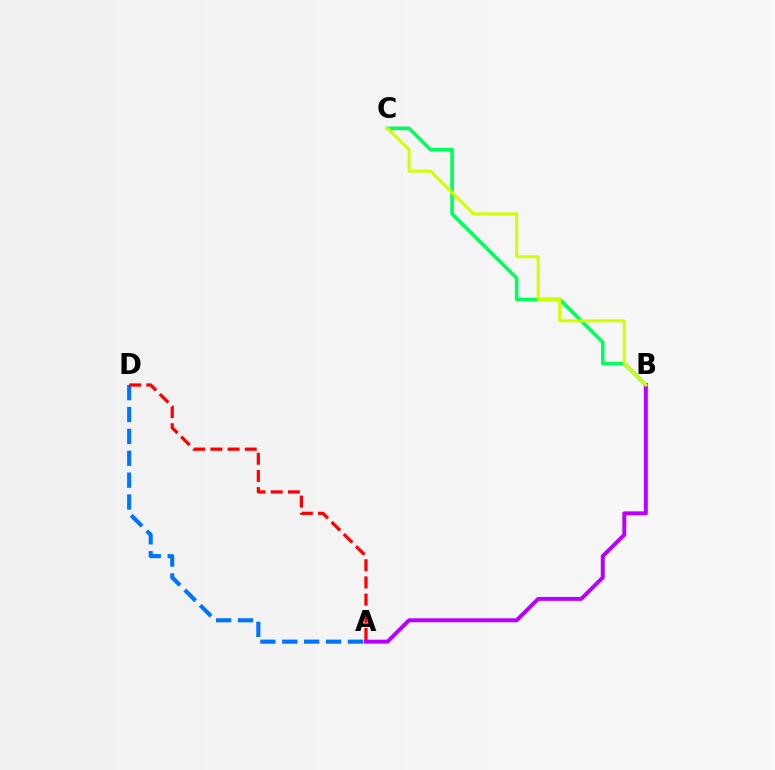{('B', 'C'): [{'color': '#00ff5c', 'line_style': 'solid', 'thickness': 2.57}, {'color': '#d1ff00', 'line_style': 'solid', 'thickness': 2.18}], ('A', 'D'): [{'color': '#0074ff', 'line_style': 'dashed', 'thickness': 2.97}, {'color': '#ff0000', 'line_style': 'dashed', 'thickness': 2.33}], ('A', 'B'): [{'color': '#b900ff', 'line_style': 'solid', 'thickness': 2.85}]}